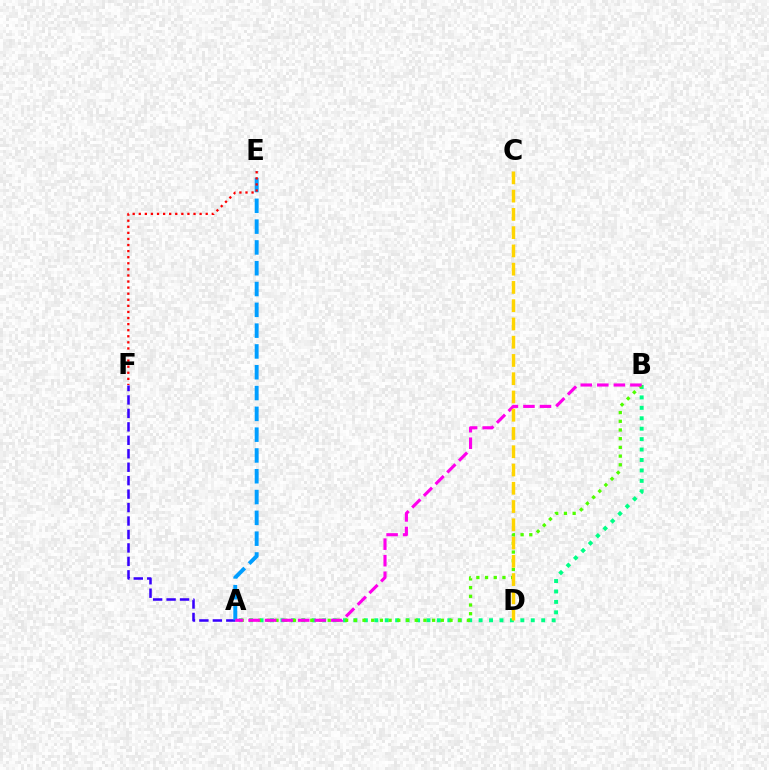{('A', 'B'): [{'color': '#00ff86', 'line_style': 'dotted', 'thickness': 2.83}, {'color': '#4fff00', 'line_style': 'dotted', 'thickness': 2.36}, {'color': '#ff00ed', 'line_style': 'dashed', 'thickness': 2.25}], ('A', 'F'): [{'color': '#3700ff', 'line_style': 'dashed', 'thickness': 1.83}], ('A', 'E'): [{'color': '#009eff', 'line_style': 'dashed', 'thickness': 2.83}], ('C', 'D'): [{'color': '#ffd500', 'line_style': 'dashed', 'thickness': 2.48}], ('E', 'F'): [{'color': '#ff0000', 'line_style': 'dotted', 'thickness': 1.65}]}